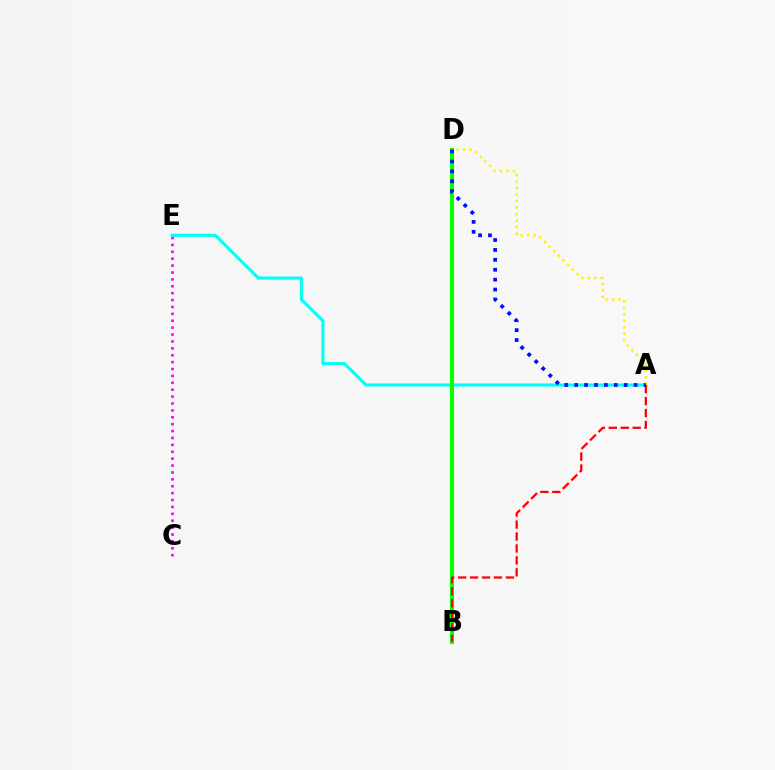{('C', 'E'): [{'color': '#ee00ff', 'line_style': 'dotted', 'thickness': 1.87}], ('A', 'E'): [{'color': '#00fff6', 'line_style': 'solid', 'thickness': 2.23}], ('A', 'D'): [{'color': '#fcf500', 'line_style': 'dotted', 'thickness': 1.77}, {'color': '#0010ff', 'line_style': 'dotted', 'thickness': 2.69}], ('B', 'D'): [{'color': '#08ff00', 'line_style': 'solid', 'thickness': 2.93}], ('A', 'B'): [{'color': '#ff0000', 'line_style': 'dashed', 'thickness': 1.62}]}